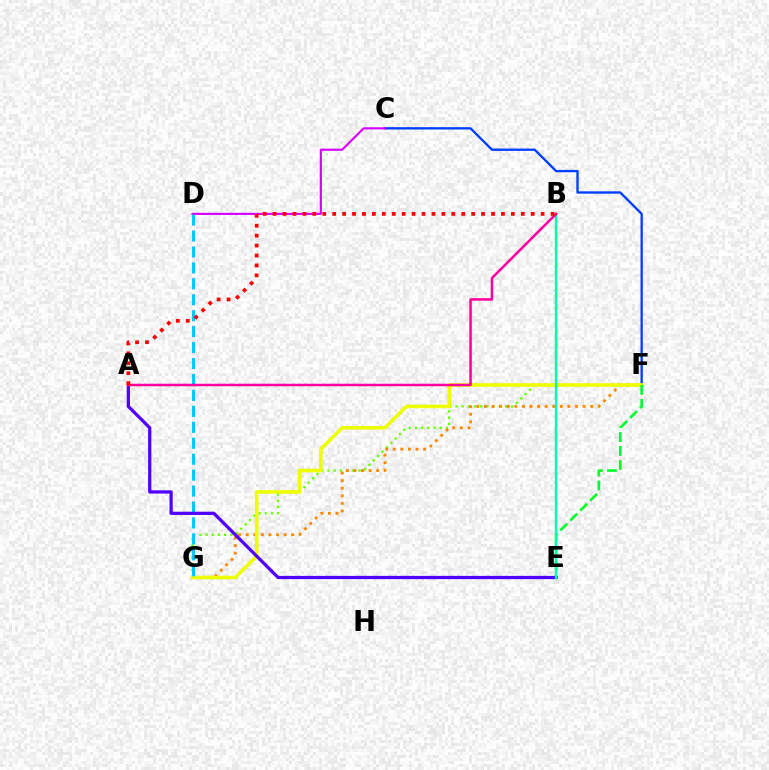{('B', 'G'): [{'color': '#66ff00', 'line_style': 'dotted', 'thickness': 1.68}], ('F', 'G'): [{'color': '#ff8800', 'line_style': 'dotted', 'thickness': 2.06}, {'color': '#eeff00', 'line_style': 'solid', 'thickness': 2.58}], ('C', 'F'): [{'color': '#003fff', 'line_style': 'solid', 'thickness': 1.68}], ('C', 'D'): [{'color': '#d600ff', 'line_style': 'solid', 'thickness': 1.54}], ('D', 'G'): [{'color': '#00c7ff', 'line_style': 'dashed', 'thickness': 2.17}], ('E', 'F'): [{'color': '#00ff27', 'line_style': 'dashed', 'thickness': 1.9}], ('A', 'E'): [{'color': '#4f00ff', 'line_style': 'solid', 'thickness': 2.33}], ('B', 'E'): [{'color': '#00ffaf', 'line_style': 'solid', 'thickness': 1.72}], ('A', 'B'): [{'color': '#ff00a0', 'line_style': 'solid', 'thickness': 1.82}, {'color': '#ff0000', 'line_style': 'dotted', 'thickness': 2.7}]}